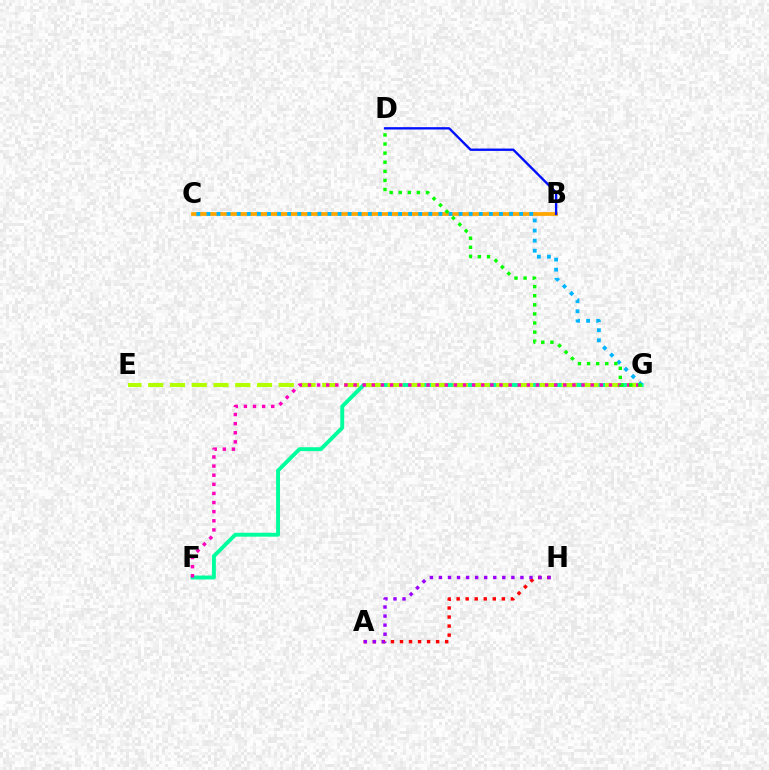{('F', 'G'): [{'color': '#00ff9d', 'line_style': 'solid', 'thickness': 2.82}, {'color': '#ff00bd', 'line_style': 'dotted', 'thickness': 2.48}], ('B', 'C'): [{'color': '#ffa500', 'line_style': 'solid', 'thickness': 2.7}], ('E', 'G'): [{'color': '#b3ff00', 'line_style': 'dashed', 'thickness': 2.96}], ('C', 'G'): [{'color': '#00b5ff', 'line_style': 'dotted', 'thickness': 2.74}], ('B', 'D'): [{'color': '#0010ff', 'line_style': 'solid', 'thickness': 1.69}], ('A', 'H'): [{'color': '#ff0000', 'line_style': 'dotted', 'thickness': 2.46}, {'color': '#9b00ff', 'line_style': 'dotted', 'thickness': 2.46}], ('D', 'G'): [{'color': '#08ff00', 'line_style': 'dotted', 'thickness': 2.47}]}